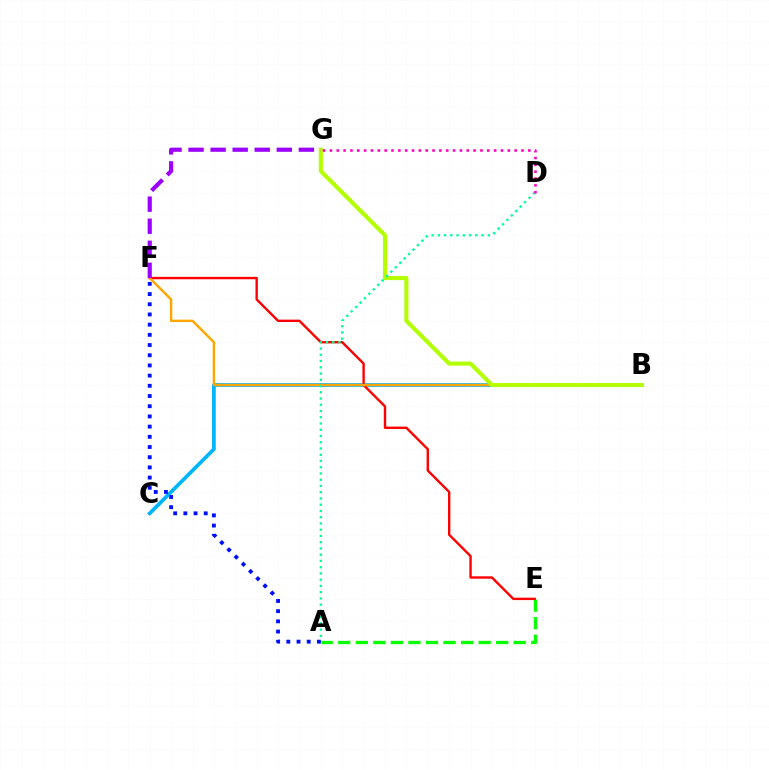{('A', 'E'): [{'color': '#08ff00', 'line_style': 'dashed', 'thickness': 2.38}], ('B', 'C'): [{'color': '#00b5ff', 'line_style': 'solid', 'thickness': 2.68}], ('E', 'F'): [{'color': '#ff0000', 'line_style': 'solid', 'thickness': 1.72}], ('B', 'F'): [{'color': '#ffa500', 'line_style': 'solid', 'thickness': 1.74}], ('B', 'G'): [{'color': '#b3ff00', 'line_style': 'solid', 'thickness': 2.95}], ('A', 'D'): [{'color': '#00ff9d', 'line_style': 'dotted', 'thickness': 1.7}], ('D', 'G'): [{'color': '#ff00bd', 'line_style': 'dotted', 'thickness': 1.86}], ('A', 'F'): [{'color': '#0010ff', 'line_style': 'dotted', 'thickness': 2.77}], ('F', 'G'): [{'color': '#9b00ff', 'line_style': 'dashed', 'thickness': 3.0}]}